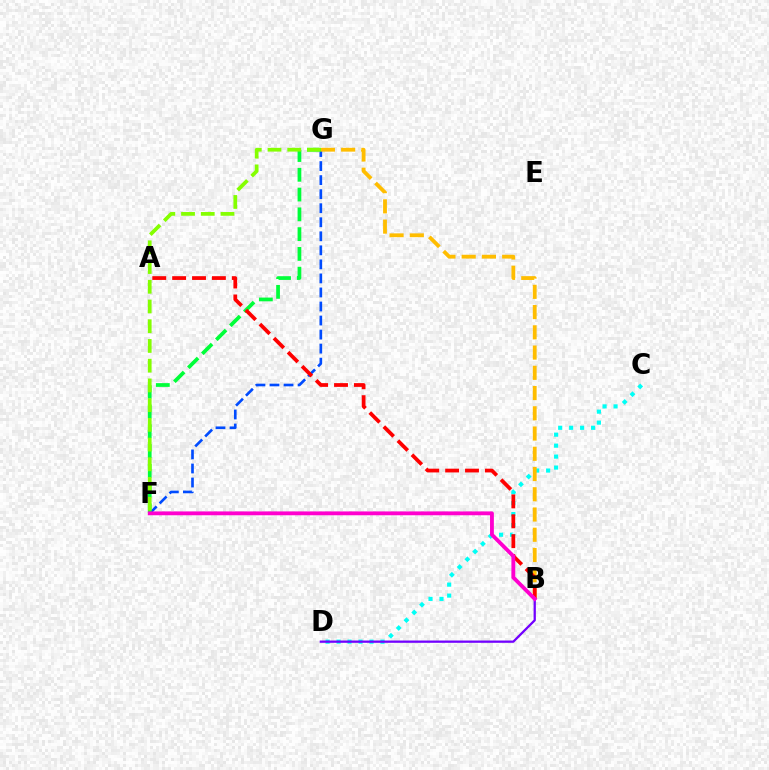{('F', 'G'): [{'color': '#004bff', 'line_style': 'dashed', 'thickness': 1.91}, {'color': '#00ff39', 'line_style': 'dashed', 'thickness': 2.69}, {'color': '#84ff00', 'line_style': 'dashed', 'thickness': 2.68}], ('C', 'D'): [{'color': '#00fff6', 'line_style': 'dotted', 'thickness': 2.98}], ('B', 'G'): [{'color': '#ffbd00', 'line_style': 'dashed', 'thickness': 2.75}], ('B', 'D'): [{'color': '#7200ff', 'line_style': 'solid', 'thickness': 1.64}], ('A', 'B'): [{'color': '#ff0000', 'line_style': 'dashed', 'thickness': 2.7}], ('B', 'F'): [{'color': '#ff00cf', 'line_style': 'solid', 'thickness': 2.76}]}